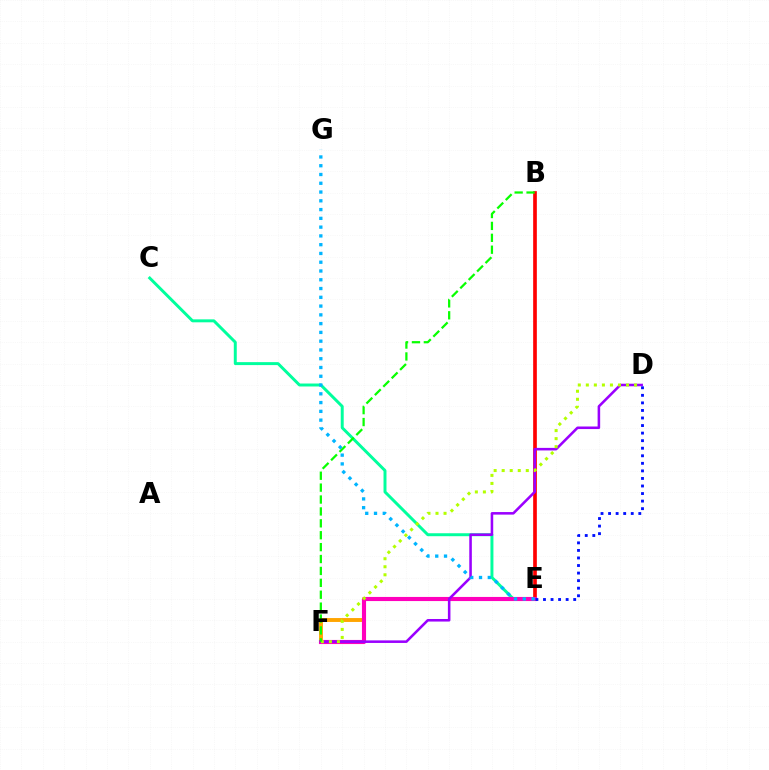{('C', 'E'): [{'color': '#00ff9d', 'line_style': 'solid', 'thickness': 2.13}], ('B', 'E'): [{'color': '#ff0000', 'line_style': 'solid', 'thickness': 2.64}], ('E', 'F'): [{'color': '#ffa500', 'line_style': 'solid', 'thickness': 2.81}, {'color': '#ff00bd', 'line_style': 'solid', 'thickness': 2.97}], ('D', 'F'): [{'color': '#9b00ff', 'line_style': 'solid', 'thickness': 1.84}, {'color': '#b3ff00', 'line_style': 'dotted', 'thickness': 2.18}], ('D', 'E'): [{'color': '#0010ff', 'line_style': 'dotted', 'thickness': 2.05}], ('B', 'F'): [{'color': '#08ff00', 'line_style': 'dashed', 'thickness': 1.62}], ('E', 'G'): [{'color': '#00b5ff', 'line_style': 'dotted', 'thickness': 2.38}]}